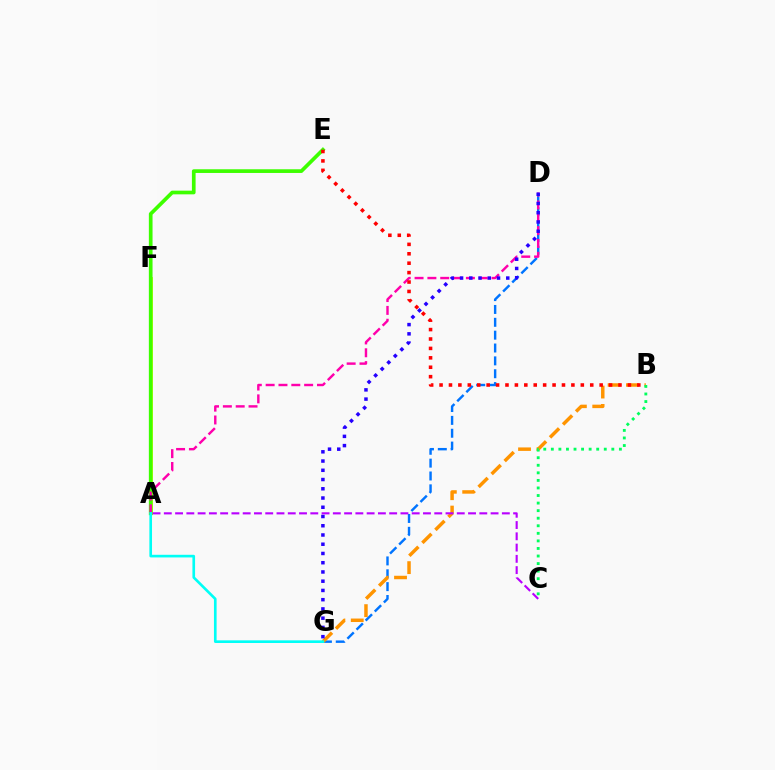{('D', 'G'): [{'color': '#0074ff', 'line_style': 'dashed', 'thickness': 1.75}, {'color': '#2500ff', 'line_style': 'dotted', 'thickness': 2.51}], ('A', 'F'): [{'color': '#d1ff00', 'line_style': 'solid', 'thickness': 2.05}], ('A', 'E'): [{'color': '#3dff00', 'line_style': 'solid', 'thickness': 2.66}], ('B', 'G'): [{'color': '#ff9400', 'line_style': 'dashed', 'thickness': 2.5}], ('A', 'D'): [{'color': '#ff00ac', 'line_style': 'dashed', 'thickness': 1.74}], ('B', 'C'): [{'color': '#00ff5c', 'line_style': 'dotted', 'thickness': 2.05}], ('B', 'E'): [{'color': '#ff0000', 'line_style': 'dotted', 'thickness': 2.56}], ('A', 'C'): [{'color': '#b900ff', 'line_style': 'dashed', 'thickness': 1.53}], ('A', 'G'): [{'color': '#00fff6', 'line_style': 'solid', 'thickness': 1.91}]}